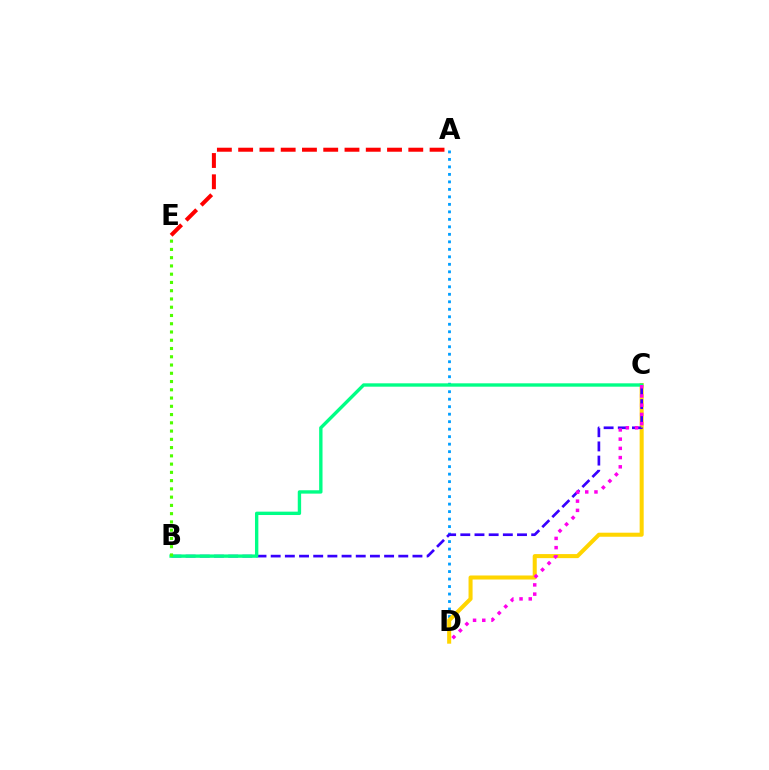{('A', 'D'): [{'color': '#009eff', 'line_style': 'dotted', 'thickness': 2.04}], ('C', 'D'): [{'color': '#ffd500', 'line_style': 'solid', 'thickness': 2.91}, {'color': '#ff00ed', 'line_style': 'dotted', 'thickness': 2.51}], ('B', 'C'): [{'color': '#3700ff', 'line_style': 'dashed', 'thickness': 1.93}, {'color': '#00ff86', 'line_style': 'solid', 'thickness': 2.43}], ('B', 'E'): [{'color': '#4fff00', 'line_style': 'dotted', 'thickness': 2.24}], ('A', 'E'): [{'color': '#ff0000', 'line_style': 'dashed', 'thickness': 2.89}]}